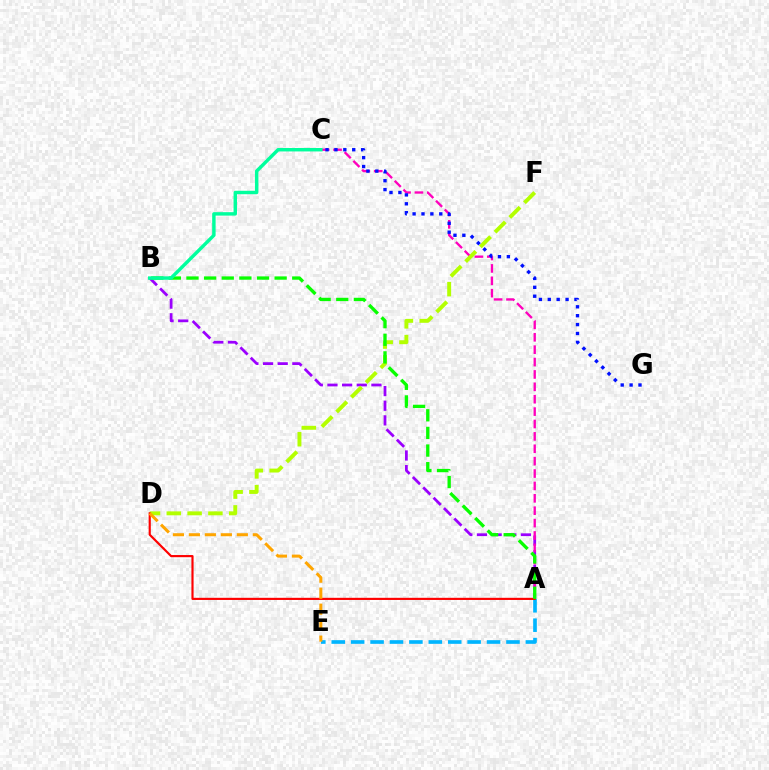{('A', 'B'): [{'color': '#9b00ff', 'line_style': 'dashed', 'thickness': 1.99}, {'color': '#08ff00', 'line_style': 'dashed', 'thickness': 2.39}], ('A', 'C'): [{'color': '#ff00bd', 'line_style': 'dashed', 'thickness': 1.68}], ('A', 'E'): [{'color': '#00b5ff', 'line_style': 'dashed', 'thickness': 2.64}], ('D', 'F'): [{'color': '#b3ff00', 'line_style': 'dashed', 'thickness': 2.83}], ('A', 'D'): [{'color': '#ff0000', 'line_style': 'solid', 'thickness': 1.55}], ('D', 'E'): [{'color': '#ffa500', 'line_style': 'dashed', 'thickness': 2.17}], ('C', 'G'): [{'color': '#0010ff', 'line_style': 'dotted', 'thickness': 2.42}], ('B', 'C'): [{'color': '#00ff9d', 'line_style': 'solid', 'thickness': 2.47}]}